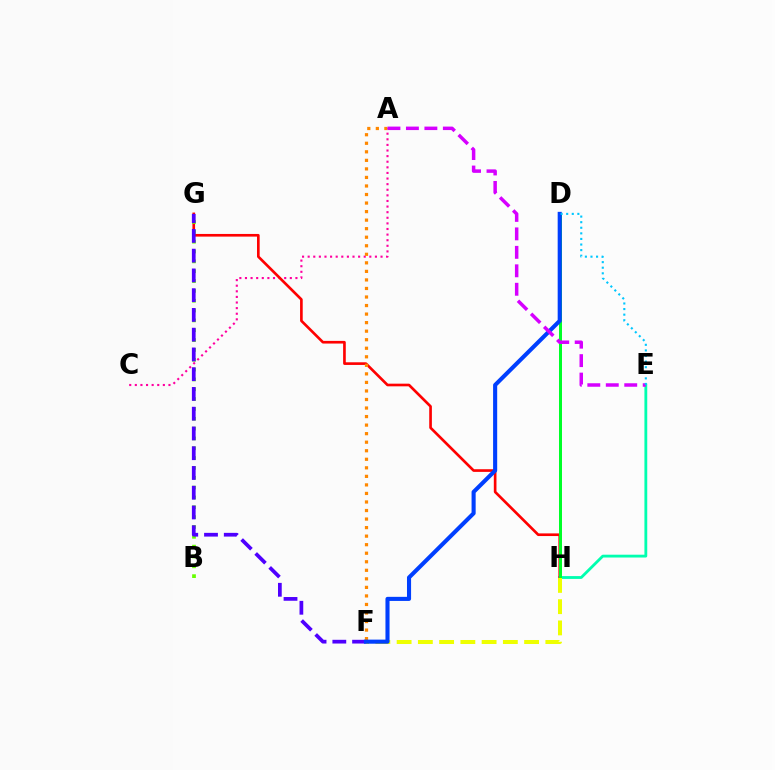{('A', 'C'): [{'color': '#ff00a0', 'line_style': 'dotted', 'thickness': 1.52}], ('E', 'H'): [{'color': '#00ffaf', 'line_style': 'solid', 'thickness': 2.03}], ('G', 'H'): [{'color': '#ff0000', 'line_style': 'solid', 'thickness': 1.91}], ('B', 'G'): [{'color': '#66ff00', 'line_style': 'dotted', 'thickness': 2.67}], ('F', 'G'): [{'color': '#4f00ff', 'line_style': 'dashed', 'thickness': 2.68}], ('D', 'H'): [{'color': '#00ff27', 'line_style': 'solid', 'thickness': 2.15}], ('F', 'H'): [{'color': '#eeff00', 'line_style': 'dashed', 'thickness': 2.89}], ('A', 'F'): [{'color': '#ff8800', 'line_style': 'dotted', 'thickness': 2.32}], ('D', 'F'): [{'color': '#003fff', 'line_style': 'solid', 'thickness': 2.94}], ('A', 'E'): [{'color': '#d600ff', 'line_style': 'dashed', 'thickness': 2.51}], ('D', 'E'): [{'color': '#00c7ff', 'line_style': 'dotted', 'thickness': 1.52}]}